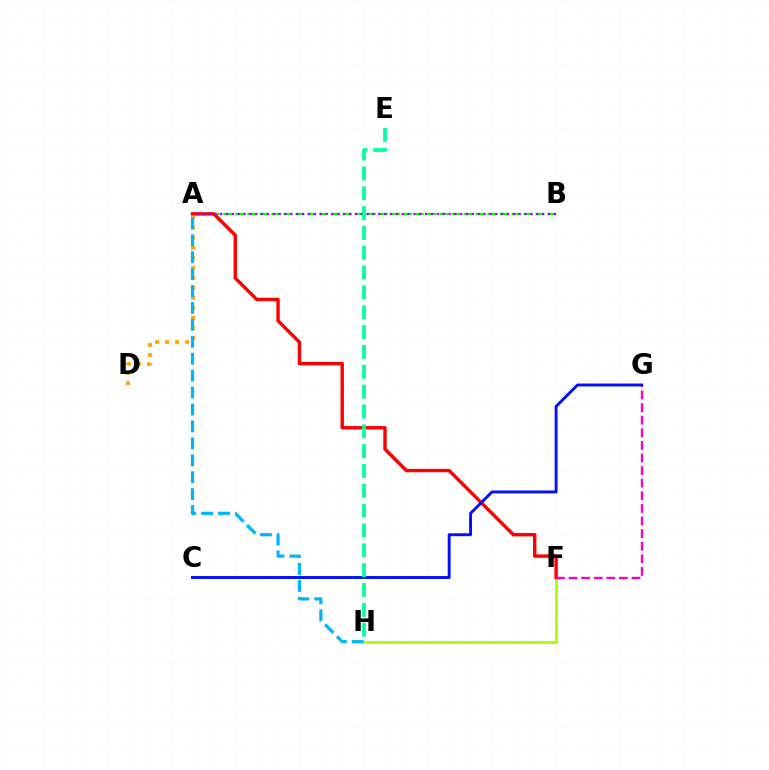{('A', 'B'): [{'color': '#08ff00', 'line_style': 'dashed', 'thickness': 1.63}, {'color': '#9b00ff', 'line_style': 'dotted', 'thickness': 1.59}], ('A', 'D'): [{'color': '#ffa500', 'line_style': 'dotted', 'thickness': 2.72}], ('F', 'H'): [{'color': '#b3ff00', 'line_style': 'solid', 'thickness': 2.16}], ('A', 'H'): [{'color': '#00b5ff', 'line_style': 'dashed', 'thickness': 2.3}], ('A', 'F'): [{'color': '#ff0000', 'line_style': 'solid', 'thickness': 2.45}], ('F', 'G'): [{'color': '#ff00bd', 'line_style': 'dashed', 'thickness': 1.71}], ('C', 'G'): [{'color': '#0010ff', 'line_style': 'solid', 'thickness': 2.09}], ('E', 'H'): [{'color': '#00ff9d', 'line_style': 'dashed', 'thickness': 2.69}]}